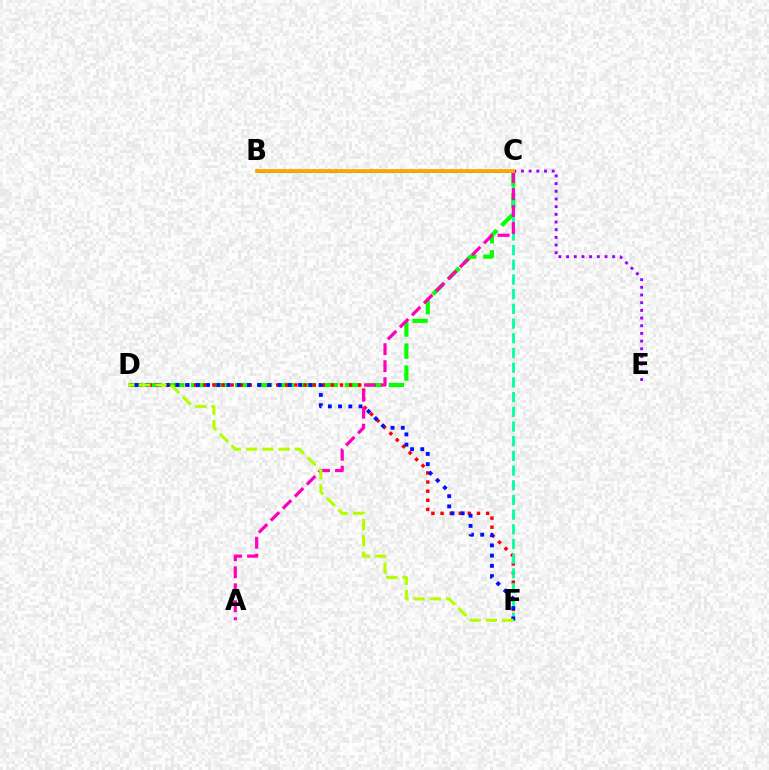{('C', 'D'): [{'color': '#08ff00', 'line_style': 'dashed', 'thickness': 2.98}], ('D', 'F'): [{'color': '#ff0000', 'line_style': 'dotted', 'thickness': 2.48}, {'color': '#0010ff', 'line_style': 'dotted', 'thickness': 2.78}, {'color': '#b3ff00', 'line_style': 'dashed', 'thickness': 2.2}], ('C', 'E'): [{'color': '#9b00ff', 'line_style': 'dotted', 'thickness': 2.09}], ('C', 'F'): [{'color': '#00ff9d', 'line_style': 'dashed', 'thickness': 2.0}], ('B', 'C'): [{'color': '#00b5ff', 'line_style': 'solid', 'thickness': 2.14}, {'color': '#ffa500', 'line_style': 'solid', 'thickness': 2.71}], ('A', 'C'): [{'color': '#ff00bd', 'line_style': 'dashed', 'thickness': 2.31}]}